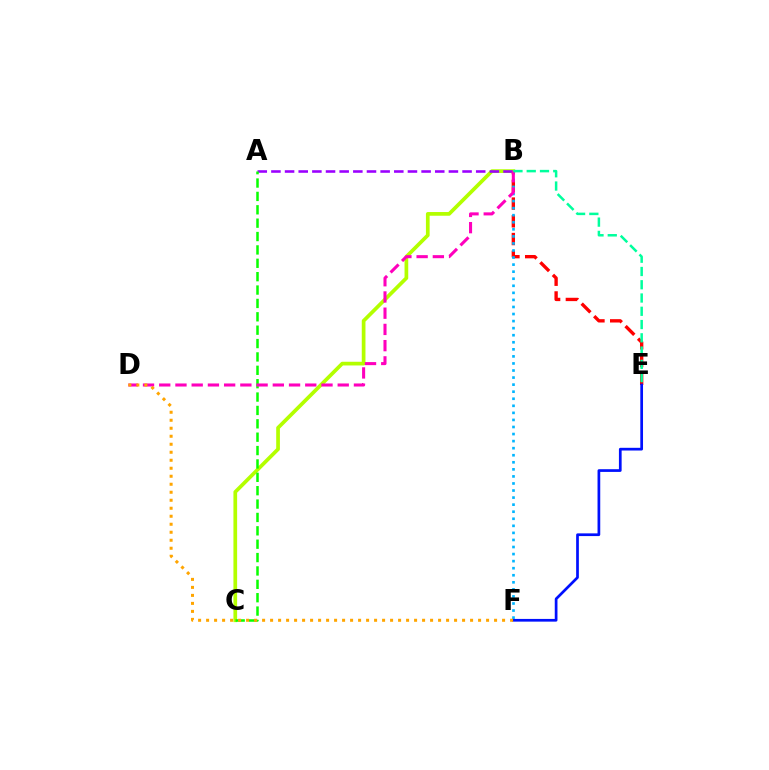{('B', 'E'): [{'color': '#ff0000', 'line_style': 'dashed', 'thickness': 2.41}, {'color': '#00ff9d', 'line_style': 'dashed', 'thickness': 1.8}], ('B', 'C'): [{'color': '#b3ff00', 'line_style': 'solid', 'thickness': 2.67}], ('A', 'B'): [{'color': '#9b00ff', 'line_style': 'dashed', 'thickness': 1.85}], ('A', 'C'): [{'color': '#08ff00', 'line_style': 'dashed', 'thickness': 1.82}], ('B', 'F'): [{'color': '#00b5ff', 'line_style': 'dotted', 'thickness': 1.92}], ('B', 'D'): [{'color': '#ff00bd', 'line_style': 'dashed', 'thickness': 2.2}], ('E', 'F'): [{'color': '#0010ff', 'line_style': 'solid', 'thickness': 1.95}], ('D', 'F'): [{'color': '#ffa500', 'line_style': 'dotted', 'thickness': 2.17}]}